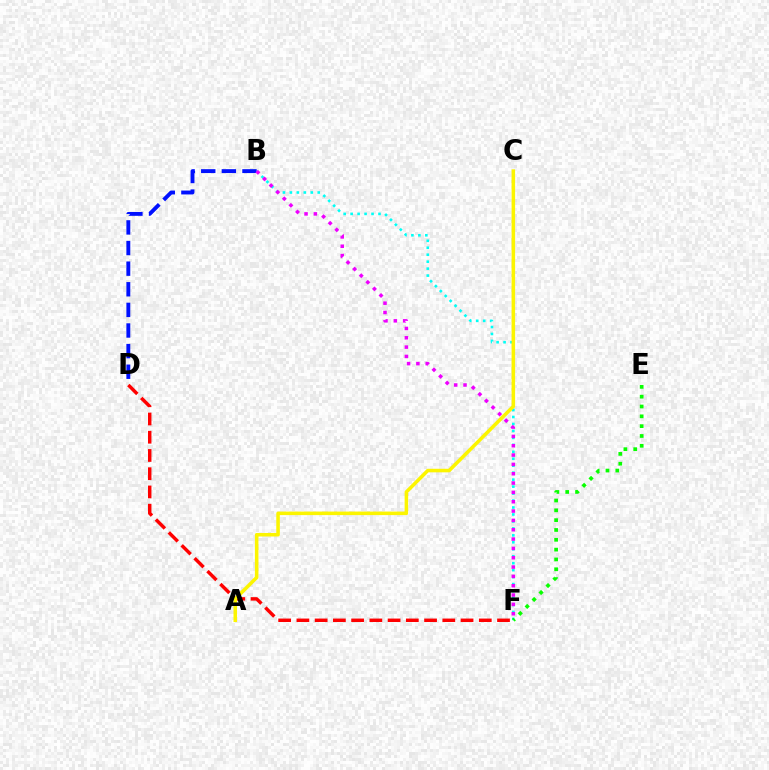{('B', 'F'): [{'color': '#00fff6', 'line_style': 'dotted', 'thickness': 1.89}, {'color': '#ee00ff', 'line_style': 'dotted', 'thickness': 2.54}], ('D', 'F'): [{'color': '#ff0000', 'line_style': 'dashed', 'thickness': 2.48}], ('A', 'C'): [{'color': '#fcf500', 'line_style': 'solid', 'thickness': 2.55}], ('E', 'F'): [{'color': '#08ff00', 'line_style': 'dotted', 'thickness': 2.67}], ('B', 'D'): [{'color': '#0010ff', 'line_style': 'dashed', 'thickness': 2.8}]}